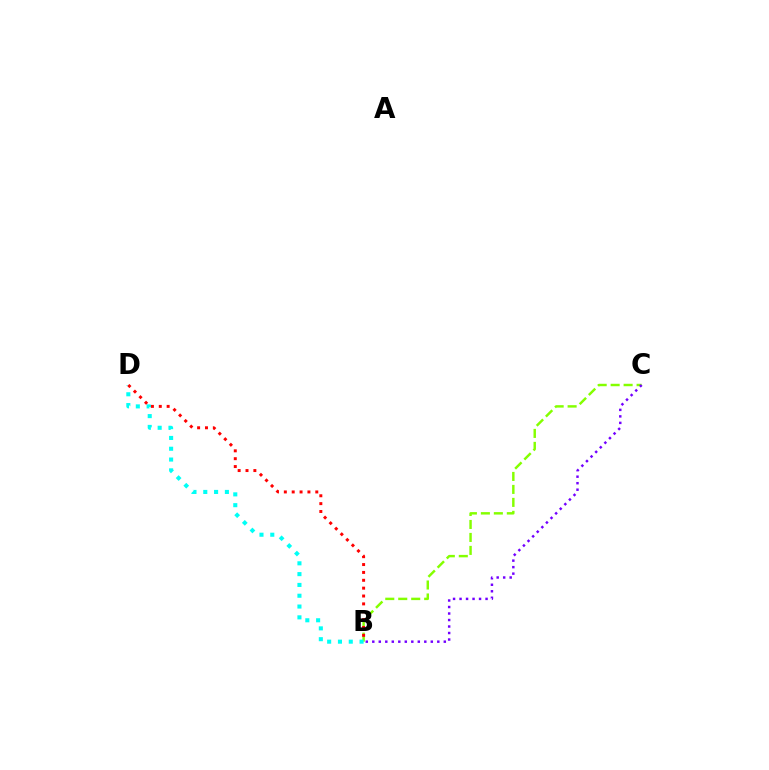{('B', 'C'): [{'color': '#84ff00', 'line_style': 'dashed', 'thickness': 1.76}, {'color': '#7200ff', 'line_style': 'dotted', 'thickness': 1.77}], ('B', 'D'): [{'color': '#00fff6', 'line_style': 'dotted', 'thickness': 2.94}, {'color': '#ff0000', 'line_style': 'dotted', 'thickness': 2.14}]}